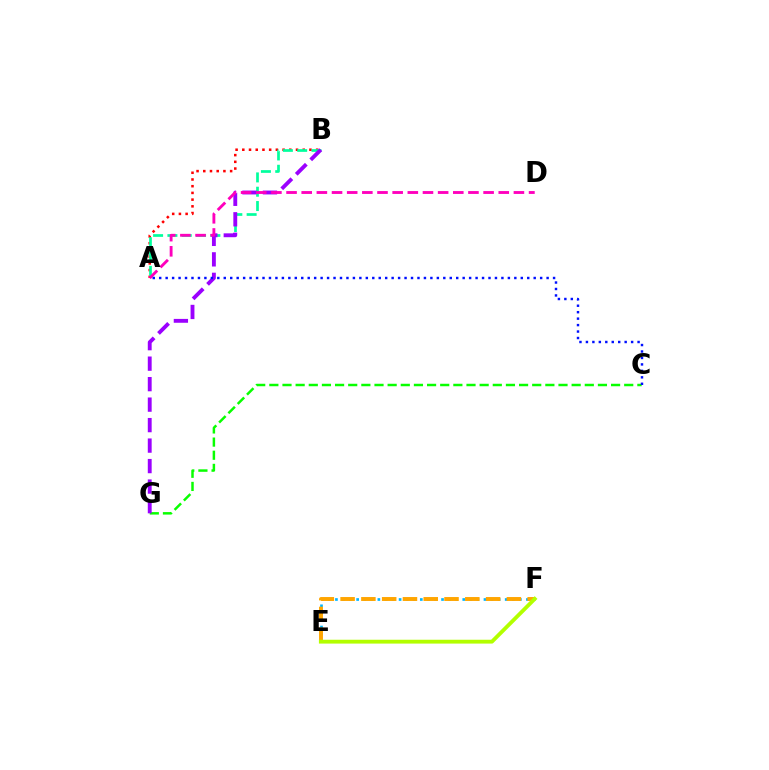{('E', 'F'): [{'color': '#00b5ff', 'line_style': 'dotted', 'thickness': 1.92}, {'color': '#ffa500', 'line_style': 'dashed', 'thickness': 2.82}, {'color': '#b3ff00', 'line_style': 'solid', 'thickness': 2.76}], ('A', 'B'): [{'color': '#ff0000', 'line_style': 'dotted', 'thickness': 1.82}, {'color': '#00ff9d', 'line_style': 'dashed', 'thickness': 1.95}], ('C', 'G'): [{'color': '#08ff00', 'line_style': 'dashed', 'thickness': 1.79}], ('B', 'G'): [{'color': '#9b00ff', 'line_style': 'dashed', 'thickness': 2.78}], ('A', 'D'): [{'color': '#ff00bd', 'line_style': 'dashed', 'thickness': 2.06}], ('A', 'C'): [{'color': '#0010ff', 'line_style': 'dotted', 'thickness': 1.75}]}